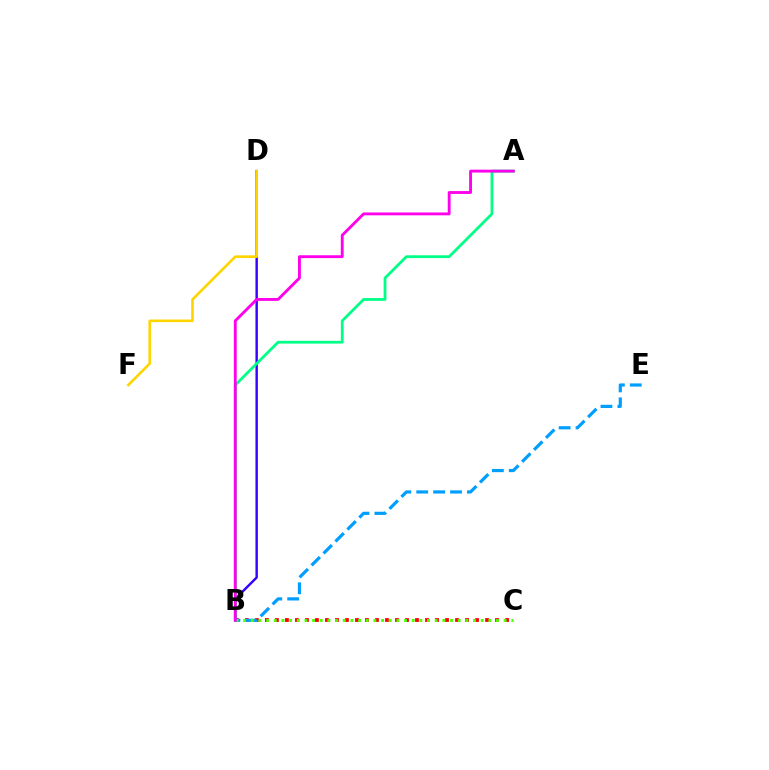{('B', 'C'): [{'color': '#ff0000', 'line_style': 'dotted', 'thickness': 2.72}, {'color': '#4fff00', 'line_style': 'dotted', 'thickness': 2.08}], ('B', 'E'): [{'color': '#009eff', 'line_style': 'dashed', 'thickness': 2.3}], ('B', 'D'): [{'color': '#3700ff', 'line_style': 'solid', 'thickness': 1.75}], ('A', 'B'): [{'color': '#00ff86', 'line_style': 'solid', 'thickness': 2.0}, {'color': '#ff00ed', 'line_style': 'solid', 'thickness': 2.06}], ('D', 'F'): [{'color': '#ffd500', 'line_style': 'solid', 'thickness': 1.89}]}